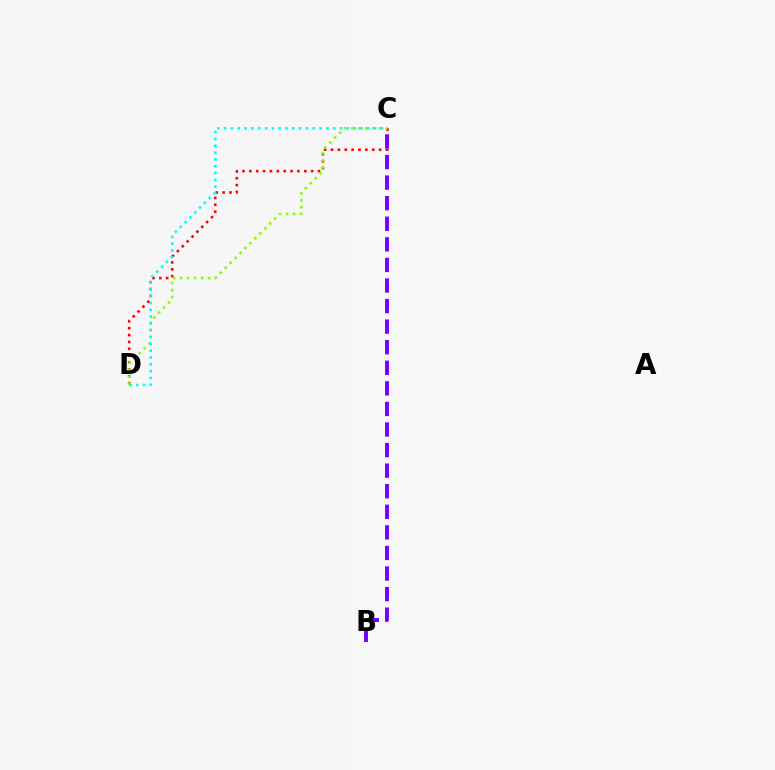{('C', 'D'): [{'color': '#ff0000', 'line_style': 'dotted', 'thickness': 1.87}, {'color': '#84ff00', 'line_style': 'dotted', 'thickness': 1.89}, {'color': '#00fff6', 'line_style': 'dotted', 'thickness': 1.85}], ('B', 'C'): [{'color': '#7200ff', 'line_style': 'dashed', 'thickness': 2.79}]}